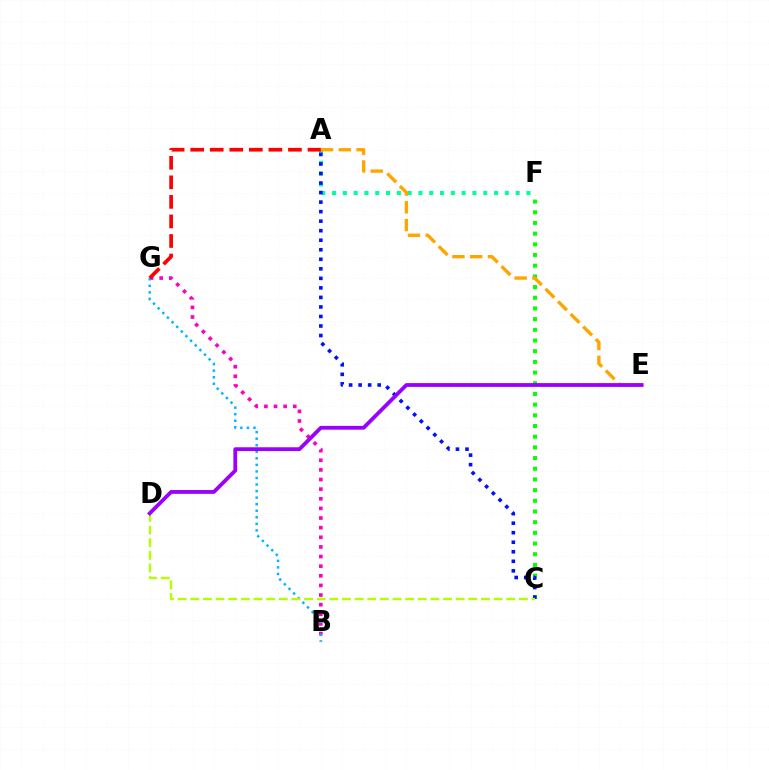{('B', 'G'): [{'color': '#ff00bd', 'line_style': 'dotted', 'thickness': 2.62}, {'color': '#00b5ff', 'line_style': 'dotted', 'thickness': 1.78}], ('A', 'F'): [{'color': '#00ff9d', 'line_style': 'dotted', 'thickness': 2.93}], ('C', 'F'): [{'color': '#08ff00', 'line_style': 'dotted', 'thickness': 2.9}], ('A', 'C'): [{'color': '#0010ff', 'line_style': 'dotted', 'thickness': 2.59}], ('C', 'D'): [{'color': '#b3ff00', 'line_style': 'dashed', 'thickness': 1.72}], ('A', 'E'): [{'color': '#ffa500', 'line_style': 'dashed', 'thickness': 2.41}], ('D', 'E'): [{'color': '#9b00ff', 'line_style': 'solid', 'thickness': 2.74}], ('A', 'G'): [{'color': '#ff0000', 'line_style': 'dashed', 'thickness': 2.66}]}